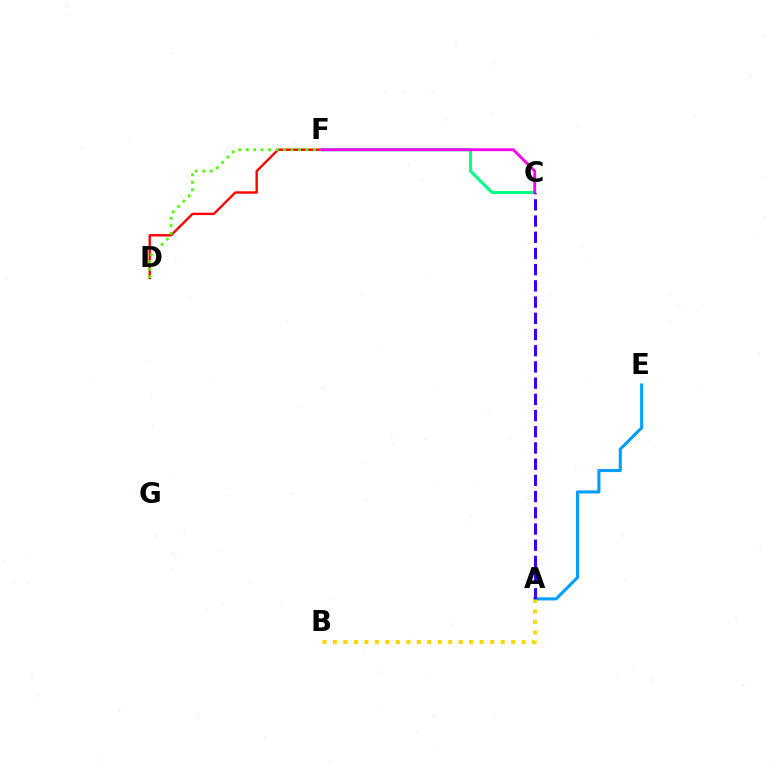{('D', 'F'): [{'color': '#ff0000', 'line_style': 'solid', 'thickness': 1.71}, {'color': '#4fff00', 'line_style': 'dotted', 'thickness': 2.03}], ('A', 'E'): [{'color': '#009eff', 'line_style': 'solid', 'thickness': 2.21}], ('A', 'B'): [{'color': '#ffd500', 'line_style': 'dotted', 'thickness': 2.85}], ('C', 'F'): [{'color': '#00ff86', 'line_style': 'solid', 'thickness': 2.21}, {'color': '#ff00ed', 'line_style': 'solid', 'thickness': 2.05}], ('A', 'C'): [{'color': '#3700ff', 'line_style': 'dashed', 'thickness': 2.2}]}